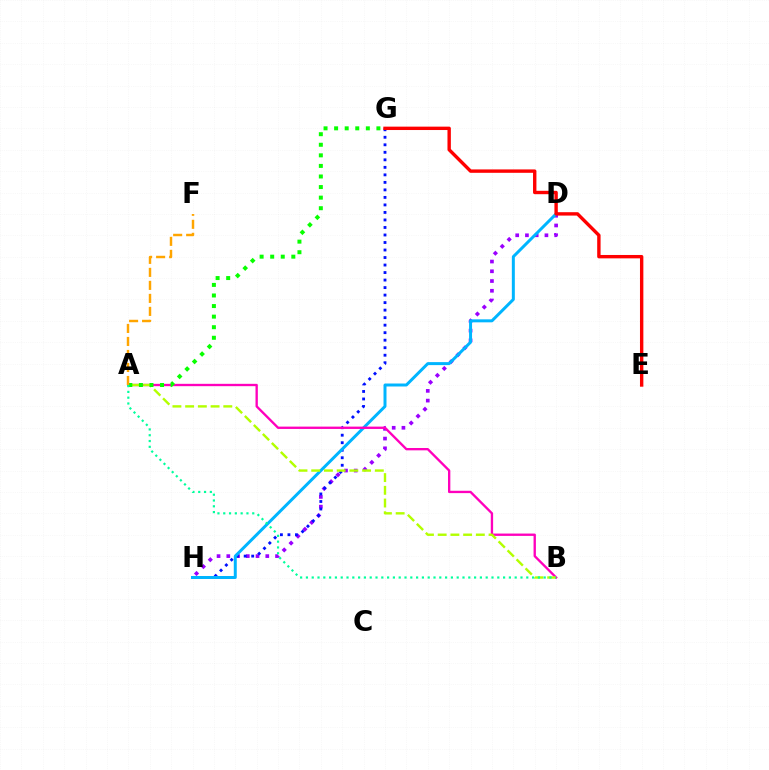{('D', 'H'): [{'color': '#9b00ff', 'line_style': 'dotted', 'thickness': 2.65}, {'color': '#00b5ff', 'line_style': 'solid', 'thickness': 2.15}], ('G', 'H'): [{'color': '#0010ff', 'line_style': 'dotted', 'thickness': 2.04}], ('A', 'B'): [{'color': '#ff00bd', 'line_style': 'solid', 'thickness': 1.69}, {'color': '#b3ff00', 'line_style': 'dashed', 'thickness': 1.73}, {'color': '#00ff9d', 'line_style': 'dotted', 'thickness': 1.58}], ('E', 'G'): [{'color': '#ff0000', 'line_style': 'solid', 'thickness': 2.44}], ('A', 'G'): [{'color': '#08ff00', 'line_style': 'dotted', 'thickness': 2.87}], ('A', 'F'): [{'color': '#ffa500', 'line_style': 'dashed', 'thickness': 1.77}]}